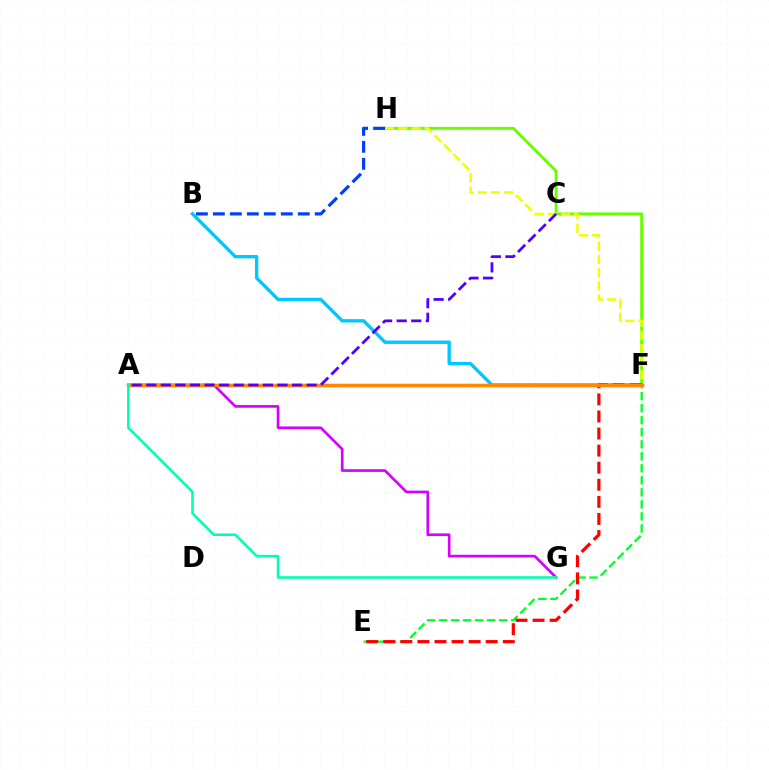{('A', 'G'): [{'color': '#d600ff', 'line_style': 'solid', 'thickness': 1.92}, {'color': '#00ffaf', 'line_style': 'solid', 'thickness': 1.85}], ('F', 'H'): [{'color': '#66ff00', 'line_style': 'solid', 'thickness': 2.1}, {'color': '#eeff00', 'line_style': 'dashed', 'thickness': 1.79}], ('B', 'H'): [{'color': '#003fff', 'line_style': 'dashed', 'thickness': 2.31}], ('A', 'F'): [{'color': '#ff00a0', 'line_style': 'solid', 'thickness': 2.34}, {'color': '#ff8800', 'line_style': 'solid', 'thickness': 2.32}], ('E', 'F'): [{'color': '#00ff27', 'line_style': 'dashed', 'thickness': 1.63}, {'color': '#ff0000', 'line_style': 'dashed', 'thickness': 2.32}], ('B', 'F'): [{'color': '#00c7ff', 'line_style': 'solid', 'thickness': 2.42}], ('A', 'C'): [{'color': '#4f00ff', 'line_style': 'dashed', 'thickness': 1.98}]}